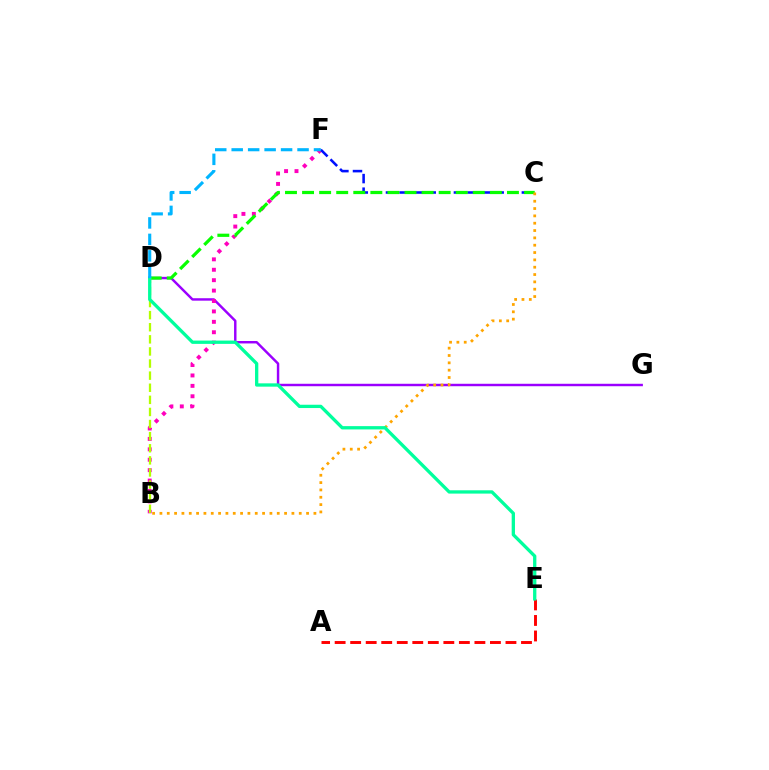{('D', 'G'): [{'color': '#9b00ff', 'line_style': 'solid', 'thickness': 1.76}], ('B', 'F'): [{'color': '#ff00bd', 'line_style': 'dotted', 'thickness': 2.83}], ('C', 'F'): [{'color': '#0010ff', 'line_style': 'dashed', 'thickness': 1.85}], ('C', 'D'): [{'color': '#08ff00', 'line_style': 'dashed', 'thickness': 2.32}], ('B', 'D'): [{'color': '#b3ff00', 'line_style': 'dashed', 'thickness': 1.64}], ('A', 'E'): [{'color': '#ff0000', 'line_style': 'dashed', 'thickness': 2.11}], ('B', 'C'): [{'color': '#ffa500', 'line_style': 'dotted', 'thickness': 1.99}], ('D', 'E'): [{'color': '#00ff9d', 'line_style': 'solid', 'thickness': 2.38}], ('D', 'F'): [{'color': '#00b5ff', 'line_style': 'dashed', 'thickness': 2.24}]}